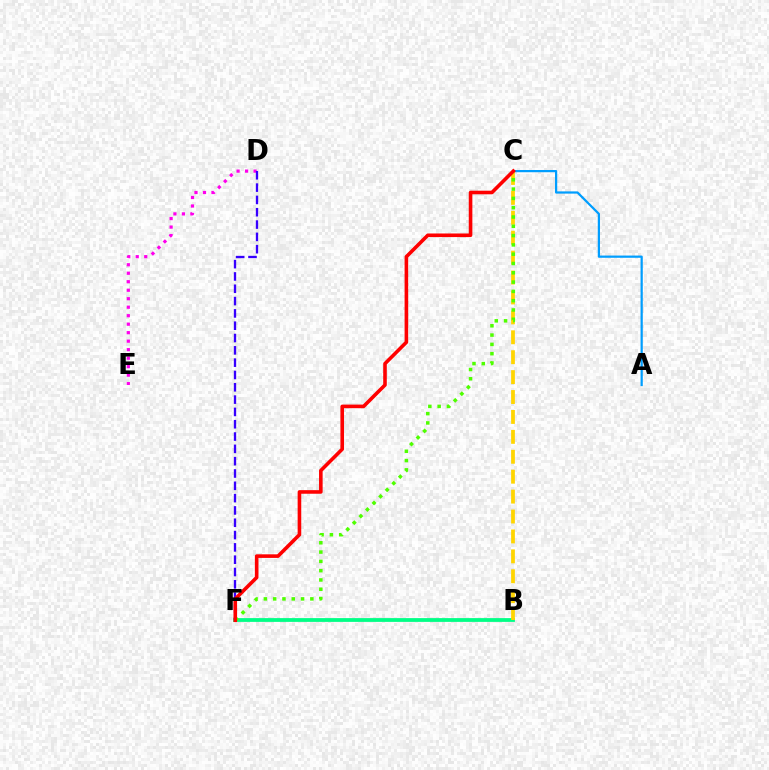{('A', 'C'): [{'color': '#009eff', 'line_style': 'solid', 'thickness': 1.6}], ('B', 'F'): [{'color': '#00ff86', 'line_style': 'solid', 'thickness': 2.72}], ('D', 'E'): [{'color': '#ff00ed', 'line_style': 'dotted', 'thickness': 2.31}], ('B', 'C'): [{'color': '#ffd500', 'line_style': 'dashed', 'thickness': 2.71}], ('D', 'F'): [{'color': '#3700ff', 'line_style': 'dashed', 'thickness': 1.67}], ('C', 'F'): [{'color': '#4fff00', 'line_style': 'dotted', 'thickness': 2.53}, {'color': '#ff0000', 'line_style': 'solid', 'thickness': 2.59}]}